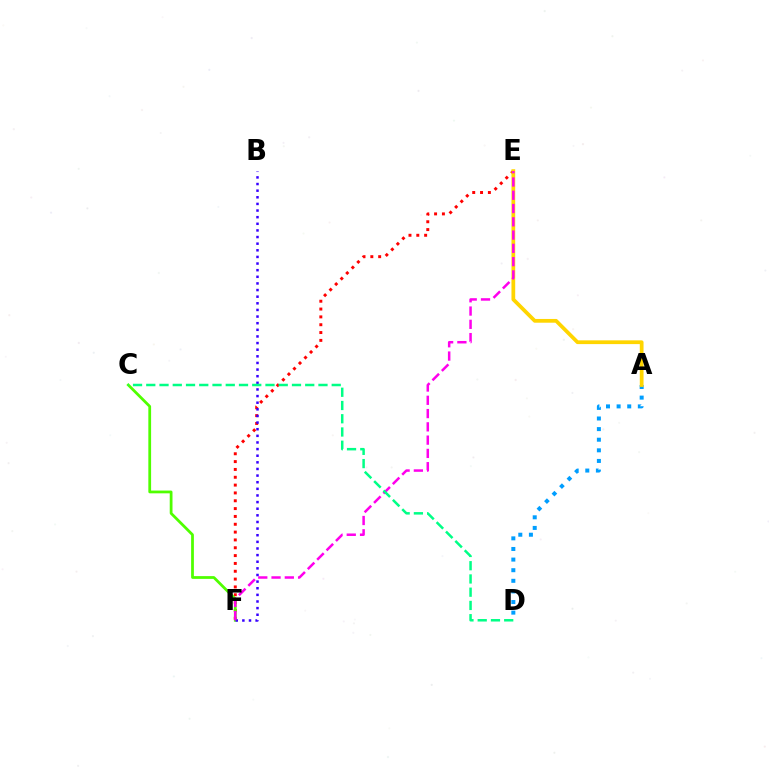{('E', 'F'): [{'color': '#ff0000', 'line_style': 'dotted', 'thickness': 2.13}, {'color': '#ff00ed', 'line_style': 'dashed', 'thickness': 1.8}], ('A', 'D'): [{'color': '#009eff', 'line_style': 'dotted', 'thickness': 2.88}], ('C', 'F'): [{'color': '#4fff00', 'line_style': 'solid', 'thickness': 1.99}], ('B', 'F'): [{'color': '#3700ff', 'line_style': 'dotted', 'thickness': 1.8}], ('A', 'E'): [{'color': '#ffd500', 'line_style': 'solid', 'thickness': 2.7}], ('C', 'D'): [{'color': '#00ff86', 'line_style': 'dashed', 'thickness': 1.8}]}